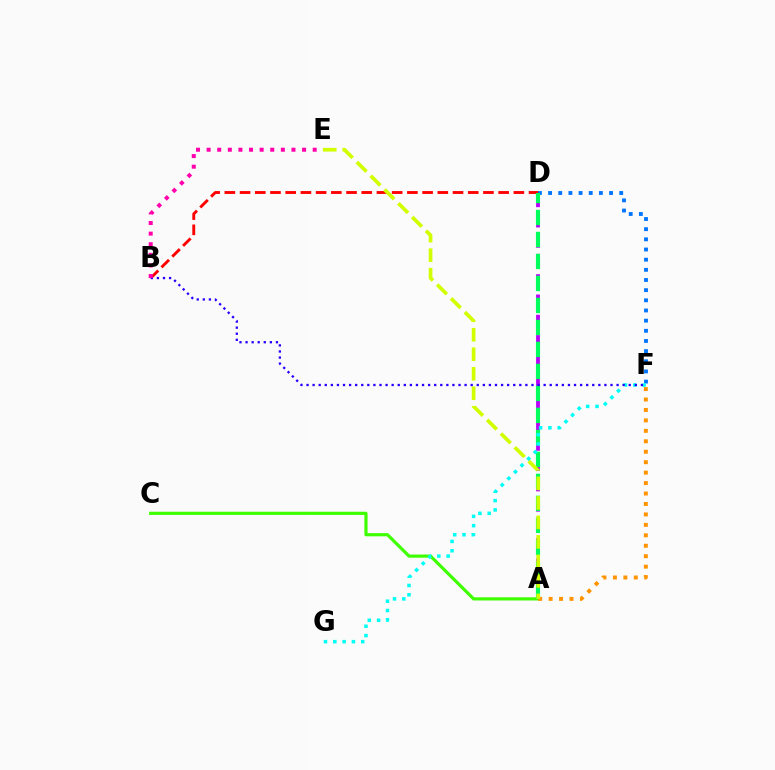{('A', 'D'): [{'color': '#b900ff', 'line_style': 'dashed', 'thickness': 2.76}, {'color': '#00ff5c', 'line_style': 'dashed', 'thickness': 2.99}], ('A', 'C'): [{'color': '#3dff00', 'line_style': 'solid', 'thickness': 2.28}], ('D', 'F'): [{'color': '#0074ff', 'line_style': 'dotted', 'thickness': 2.76}], ('A', 'F'): [{'color': '#ff9400', 'line_style': 'dotted', 'thickness': 2.84}], ('B', 'D'): [{'color': '#ff0000', 'line_style': 'dashed', 'thickness': 2.07}], ('A', 'E'): [{'color': '#d1ff00', 'line_style': 'dashed', 'thickness': 2.65}], ('F', 'G'): [{'color': '#00fff6', 'line_style': 'dotted', 'thickness': 2.53}], ('B', 'F'): [{'color': '#2500ff', 'line_style': 'dotted', 'thickness': 1.65}], ('B', 'E'): [{'color': '#ff00ac', 'line_style': 'dotted', 'thickness': 2.88}]}